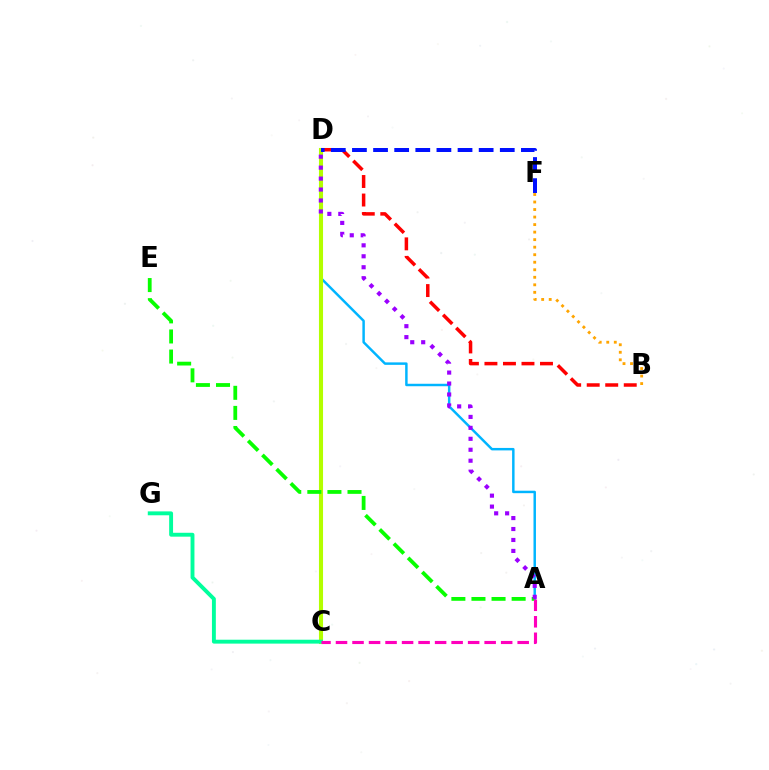{('A', 'D'): [{'color': '#00b5ff', 'line_style': 'solid', 'thickness': 1.77}, {'color': '#9b00ff', 'line_style': 'dotted', 'thickness': 2.98}], ('B', 'D'): [{'color': '#ff0000', 'line_style': 'dashed', 'thickness': 2.52}], ('C', 'D'): [{'color': '#b3ff00', 'line_style': 'solid', 'thickness': 2.94}], ('C', 'G'): [{'color': '#00ff9d', 'line_style': 'solid', 'thickness': 2.8}], ('A', 'E'): [{'color': '#08ff00', 'line_style': 'dashed', 'thickness': 2.73}], ('B', 'F'): [{'color': '#ffa500', 'line_style': 'dotted', 'thickness': 2.05}], ('A', 'C'): [{'color': '#ff00bd', 'line_style': 'dashed', 'thickness': 2.24}], ('D', 'F'): [{'color': '#0010ff', 'line_style': 'dashed', 'thickness': 2.87}]}